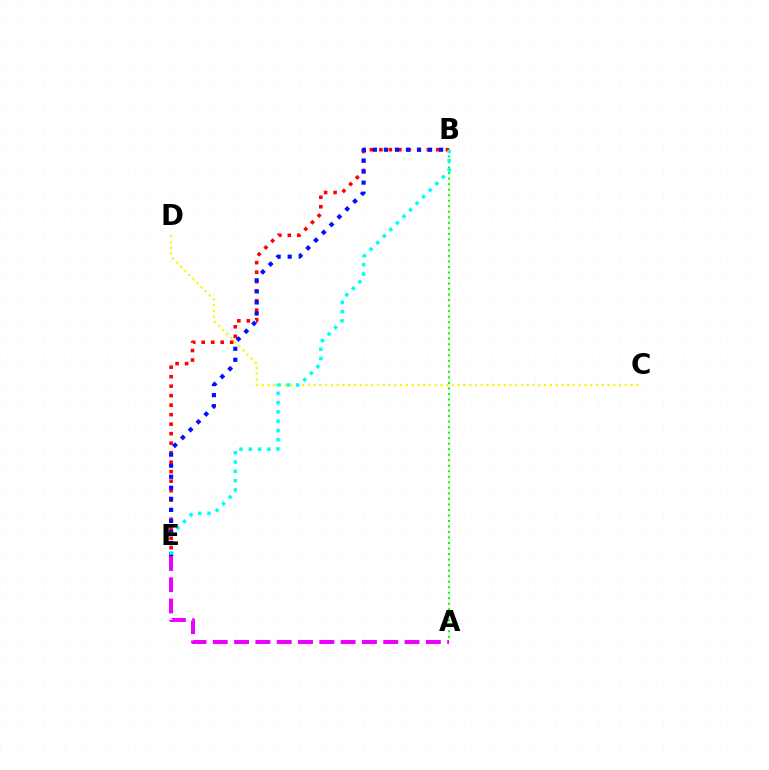{('B', 'E'): [{'color': '#ff0000', 'line_style': 'dotted', 'thickness': 2.58}, {'color': '#0010ff', 'line_style': 'dotted', 'thickness': 3.0}, {'color': '#00fff6', 'line_style': 'dotted', 'thickness': 2.52}], ('A', 'B'): [{'color': '#08ff00', 'line_style': 'dotted', 'thickness': 1.5}], ('A', 'E'): [{'color': '#ee00ff', 'line_style': 'dashed', 'thickness': 2.89}], ('C', 'D'): [{'color': '#fcf500', 'line_style': 'dotted', 'thickness': 1.57}]}